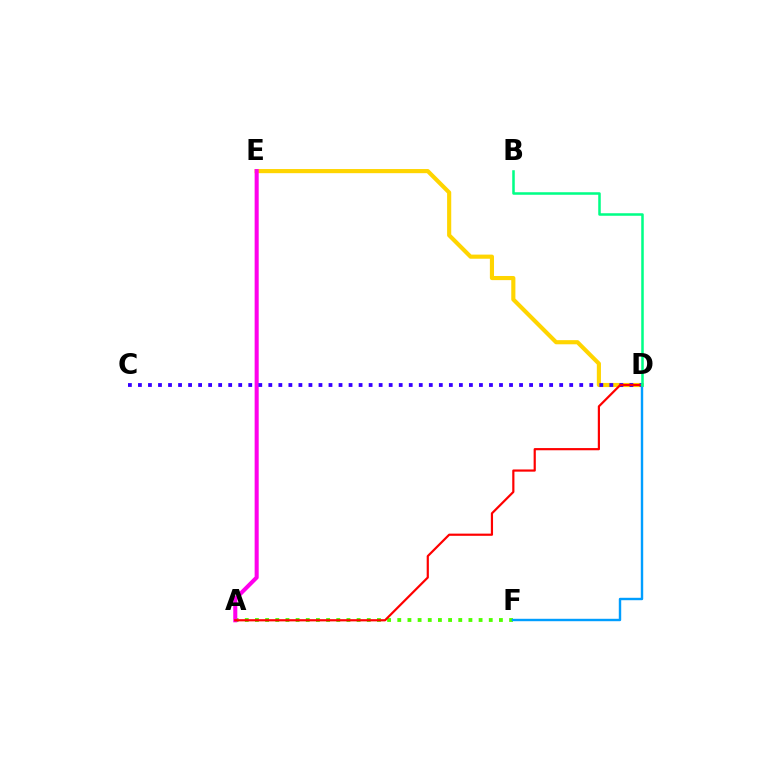{('A', 'F'): [{'color': '#4fff00', 'line_style': 'dotted', 'thickness': 2.76}], ('D', 'E'): [{'color': '#ffd500', 'line_style': 'solid', 'thickness': 2.98}], ('A', 'E'): [{'color': '#ff00ed', 'line_style': 'solid', 'thickness': 2.93}], ('C', 'D'): [{'color': '#3700ff', 'line_style': 'dotted', 'thickness': 2.73}], ('A', 'D'): [{'color': '#ff0000', 'line_style': 'solid', 'thickness': 1.58}], ('D', 'F'): [{'color': '#009eff', 'line_style': 'solid', 'thickness': 1.74}], ('B', 'D'): [{'color': '#00ff86', 'line_style': 'solid', 'thickness': 1.82}]}